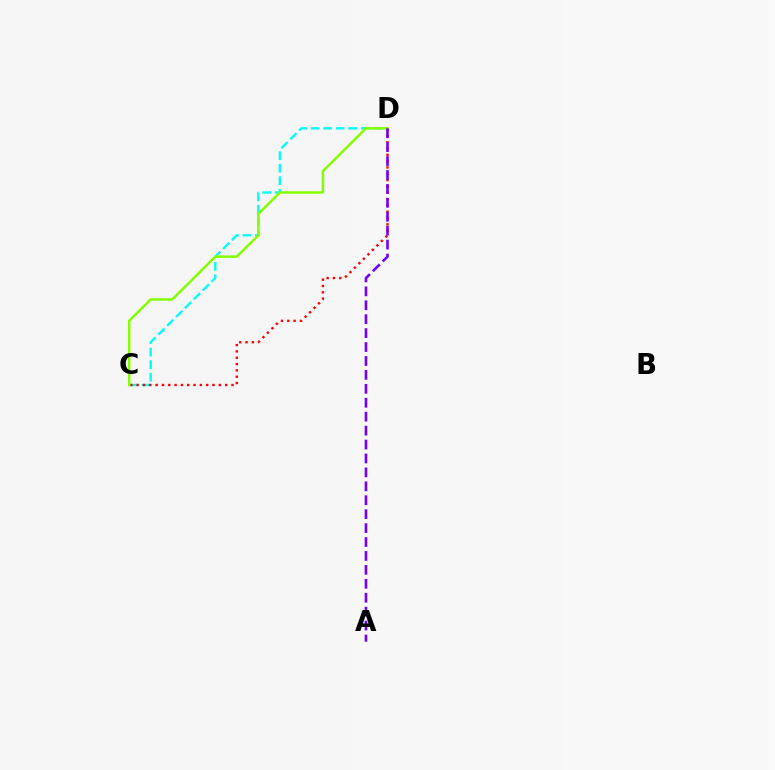{('C', 'D'): [{'color': '#00fff6', 'line_style': 'dashed', 'thickness': 1.7}, {'color': '#ff0000', 'line_style': 'dotted', 'thickness': 1.72}, {'color': '#84ff00', 'line_style': 'solid', 'thickness': 1.8}], ('A', 'D'): [{'color': '#7200ff', 'line_style': 'dashed', 'thickness': 1.89}]}